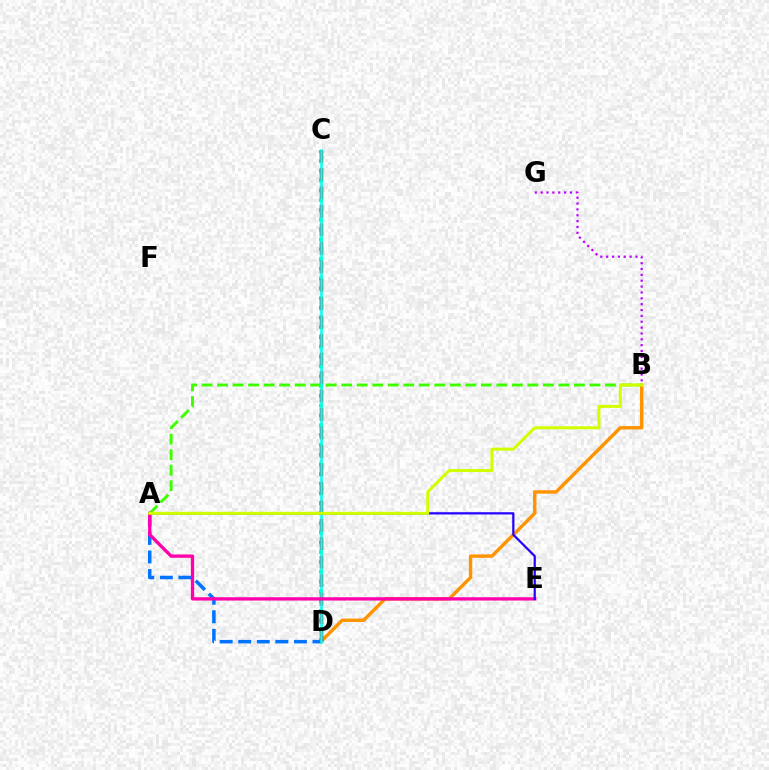{('C', 'D'): [{'color': '#00ff5c', 'line_style': 'dotted', 'thickness': 2.66}, {'color': '#ff0000', 'line_style': 'dashed', 'thickness': 2.51}, {'color': '#00fff6', 'line_style': 'solid', 'thickness': 1.82}], ('B', 'D'): [{'color': '#ff9400', 'line_style': 'solid', 'thickness': 2.45}], ('A', 'B'): [{'color': '#3dff00', 'line_style': 'dashed', 'thickness': 2.11}, {'color': '#d1ff00', 'line_style': 'solid', 'thickness': 2.18}], ('A', 'D'): [{'color': '#0074ff', 'line_style': 'dashed', 'thickness': 2.52}], ('B', 'G'): [{'color': '#b900ff', 'line_style': 'dotted', 'thickness': 1.59}], ('A', 'E'): [{'color': '#ff00ac', 'line_style': 'solid', 'thickness': 2.39}, {'color': '#2500ff', 'line_style': 'solid', 'thickness': 1.6}]}